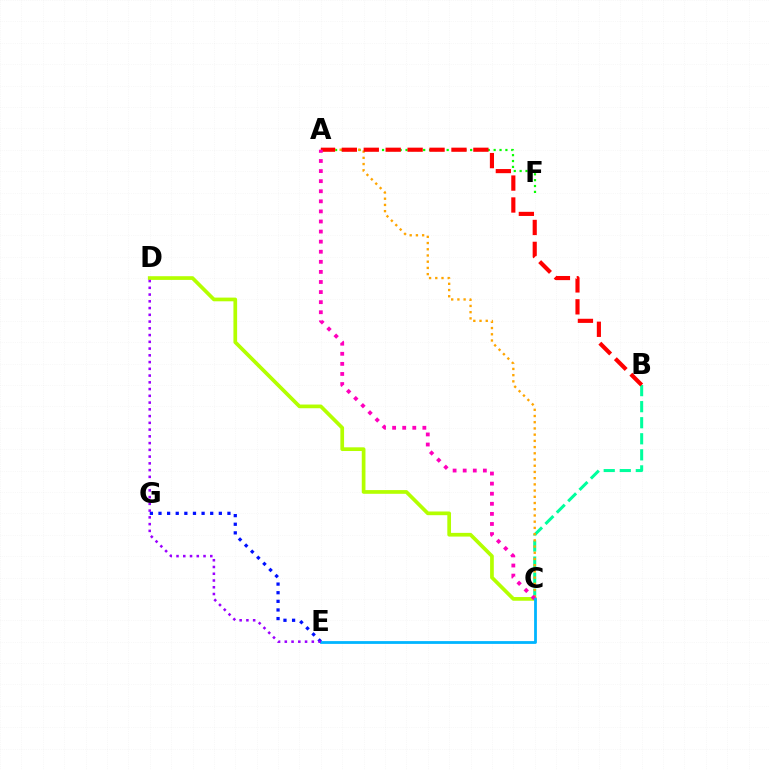{('A', 'F'): [{'color': '#08ff00', 'line_style': 'dotted', 'thickness': 1.6}], ('B', 'C'): [{'color': '#00ff9d', 'line_style': 'dashed', 'thickness': 2.18}], ('A', 'C'): [{'color': '#ffa500', 'line_style': 'dotted', 'thickness': 1.69}, {'color': '#ff00bd', 'line_style': 'dotted', 'thickness': 2.74}], ('A', 'B'): [{'color': '#ff0000', 'line_style': 'dashed', 'thickness': 2.98}], ('C', 'D'): [{'color': '#b3ff00', 'line_style': 'solid', 'thickness': 2.67}], ('C', 'E'): [{'color': '#00b5ff', 'line_style': 'solid', 'thickness': 2.01}], ('E', 'G'): [{'color': '#0010ff', 'line_style': 'dotted', 'thickness': 2.34}], ('D', 'E'): [{'color': '#9b00ff', 'line_style': 'dotted', 'thickness': 1.83}]}